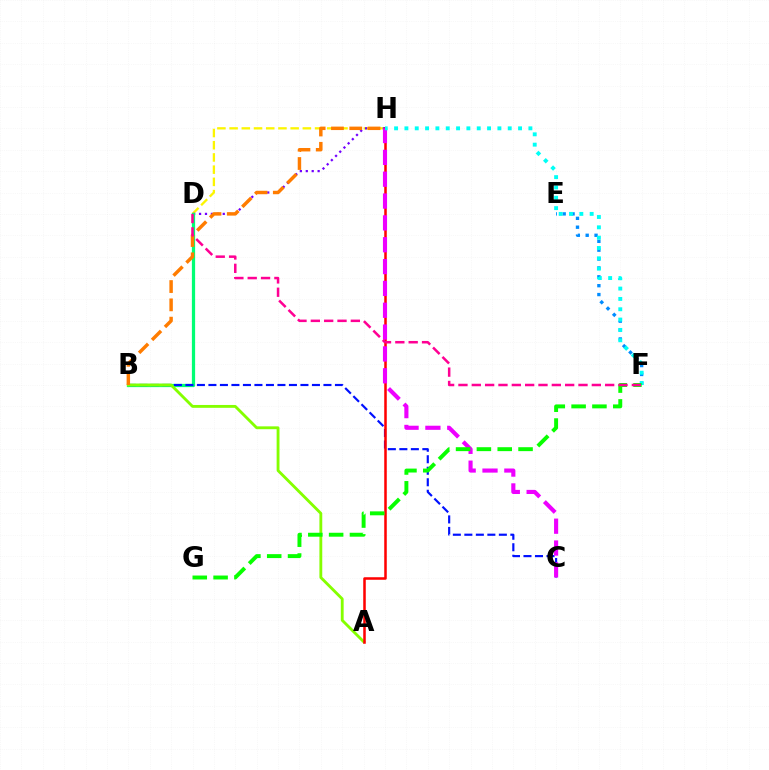{('E', 'F'): [{'color': '#008cff', 'line_style': 'dotted', 'thickness': 2.41}], ('D', 'H'): [{'color': '#fcf500', 'line_style': 'dashed', 'thickness': 1.66}, {'color': '#7200ff', 'line_style': 'dotted', 'thickness': 1.61}], ('B', 'D'): [{'color': '#00ff74', 'line_style': 'solid', 'thickness': 2.33}], ('B', 'C'): [{'color': '#0010ff', 'line_style': 'dashed', 'thickness': 1.56}], ('A', 'B'): [{'color': '#84ff00', 'line_style': 'solid', 'thickness': 2.05}], ('A', 'H'): [{'color': '#ff0000', 'line_style': 'solid', 'thickness': 1.82}], ('B', 'H'): [{'color': '#ff7c00', 'line_style': 'dashed', 'thickness': 2.49}], ('C', 'H'): [{'color': '#ee00ff', 'line_style': 'dashed', 'thickness': 2.97}], ('F', 'H'): [{'color': '#00fff6', 'line_style': 'dotted', 'thickness': 2.81}], ('F', 'G'): [{'color': '#08ff00', 'line_style': 'dashed', 'thickness': 2.83}], ('D', 'F'): [{'color': '#ff0094', 'line_style': 'dashed', 'thickness': 1.81}]}